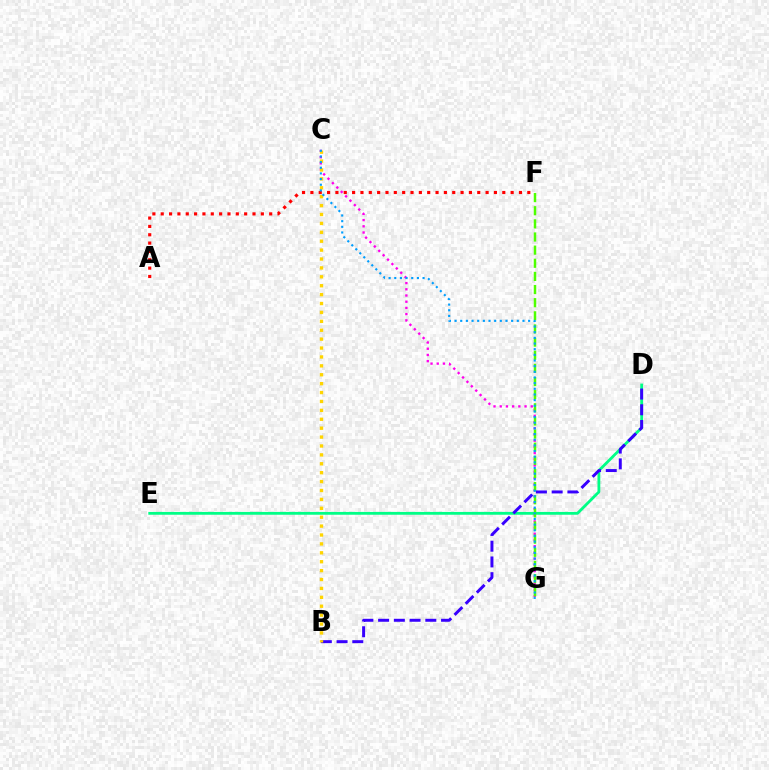{('C', 'G'): [{'color': '#ff00ed', 'line_style': 'dotted', 'thickness': 1.69}, {'color': '#009eff', 'line_style': 'dotted', 'thickness': 1.54}], ('D', 'E'): [{'color': '#00ff86', 'line_style': 'solid', 'thickness': 2.02}], ('F', 'G'): [{'color': '#4fff00', 'line_style': 'dashed', 'thickness': 1.78}], ('B', 'D'): [{'color': '#3700ff', 'line_style': 'dashed', 'thickness': 2.14}], ('A', 'F'): [{'color': '#ff0000', 'line_style': 'dotted', 'thickness': 2.27}], ('B', 'C'): [{'color': '#ffd500', 'line_style': 'dotted', 'thickness': 2.42}]}